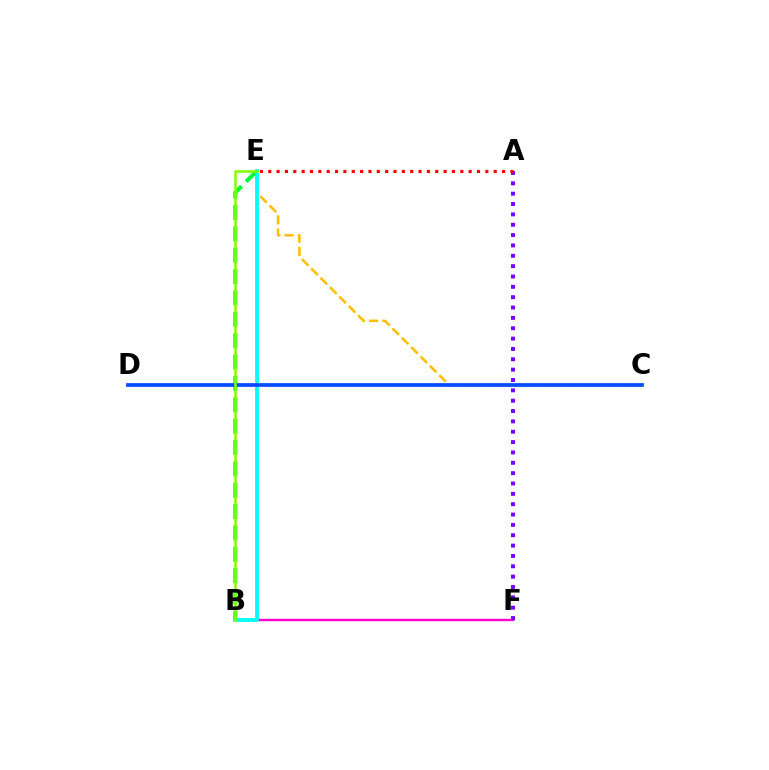{('B', 'E'): [{'color': '#00ff39', 'line_style': 'dashed', 'thickness': 2.9}, {'color': '#00fff6', 'line_style': 'solid', 'thickness': 2.71}, {'color': '#84ff00', 'line_style': 'solid', 'thickness': 1.82}], ('B', 'F'): [{'color': '#ff00cf', 'line_style': 'solid', 'thickness': 1.72}], ('C', 'E'): [{'color': '#ffbd00', 'line_style': 'dashed', 'thickness': 1.8}], ('C', 'D'): [{'color': '#004bff', 'line_style': 'solid', 'thickness': 2.67}], ('A', 'F'): [{'color': '#7200ff', 'line_style': 'dotted', 'thickness': 2.81}], ('A', 'E'): [{'color': '#ff0000', 'line_style': 'dotted', 'thickness': 2.27}]}